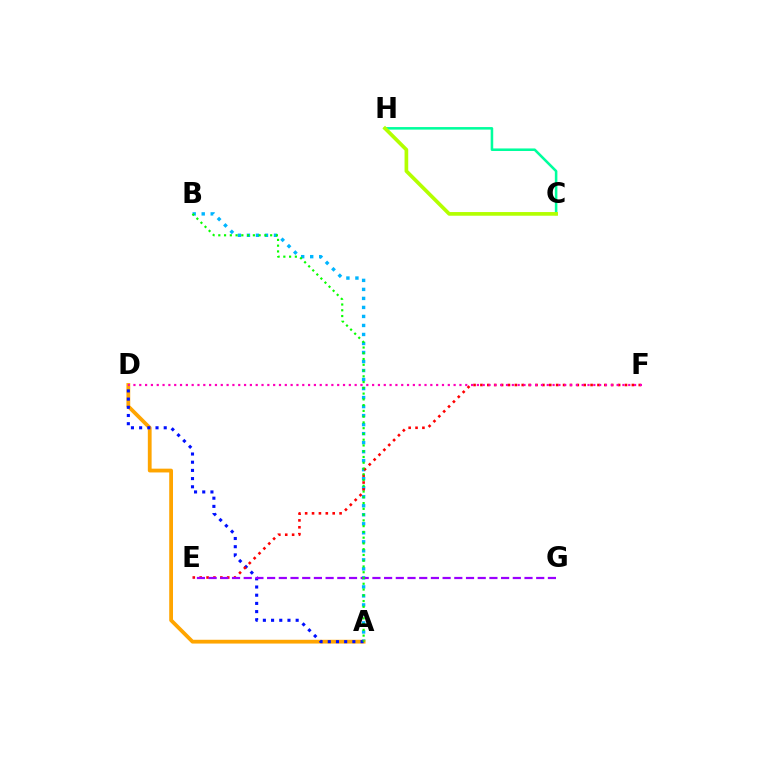{('C', 'H'): [{'color': '#00ff9d', 'line_style': 'solid', 'thickness': 1.84}, {'color': '#b3ff00', 'line_style': 'solid', 'thickness': 2.64}], ('A', 'B'): [{'color': '#00b5ff', 'line_style': 'dotted', 'thickness': 2.45}, {'color': '#08ff00', 'line_style': 'dotted', 'thickness': 1.57}], ('A', 'D'): [{'color': '#ffa500', 'line_style': 'solid', 'thickness': 2.73}, {'color': '#0010ff', 'line_style': 'dotted', 'thickness': 2.23}], ('E', 'F'): [{'color': '#ff0000', 'line_style': 'dotted', 'thickness': 1.87}], ('E', 'G'): [{'color': '#9b00ff', 'line_style': 'dashed', 'thickness': 1.59}], ('D', 'F'): [{'color': '#ff00bd', 'line_style': 'dotted', 'thickness': 1.58}]}